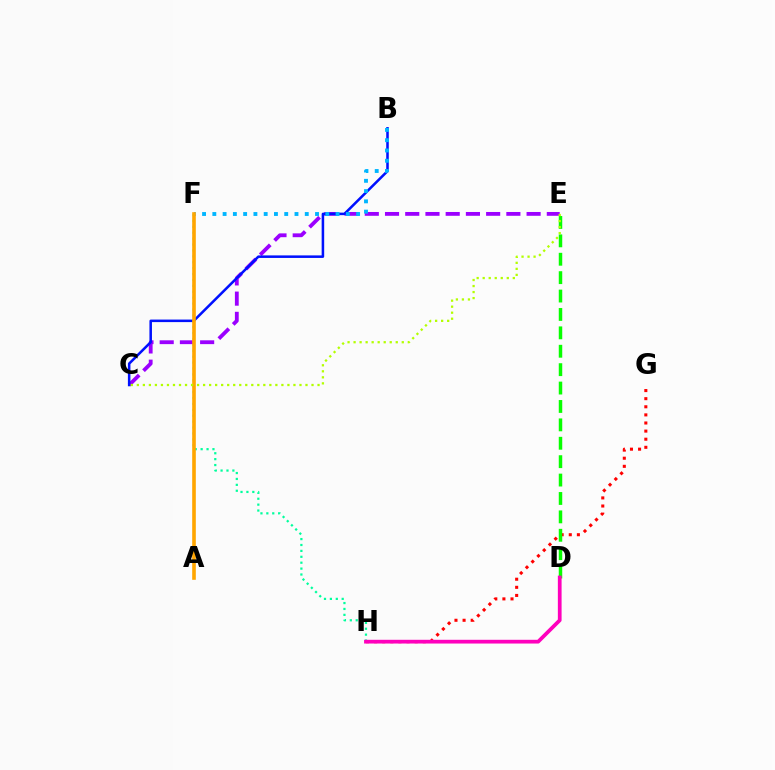{('G', 'H'): [{'color': '#ff0000', 'line_style': 'dotted', 'thickness': 2.2}], ('C', 'E'): [{'color': '#9b00ff', 'line_style': 'dashed', 'thickness': 2.75}, {'color': '#b3ff00', 'line_style': 'dotted', 'thickness': 1.64}], ('D', 'E'): [{'color': '#08ff00', 'line_style': 'dashed', 'thickness': 2.5}], ('B', 'C'): [{'color': '#0010ff', 'line_style': 'solid', 'thickness': 1.83}], ('F', 'H'): [{'color': '#00ff9d', 'line_style': 'dotted', 'thickness': 1.6}], ('B', 'F'): [{'color': '#00b5ff', 'line_style': 'dotted', 'thickness': 2.79}], ('A', 'F'): [{'color': '#ffa500', 'line_style': 'solid', 'thickness': 2.61}], ('D', 'H'): [{'color': '#ff00bd', 'line_style': 'solid', 'thickness': 2.69}]}